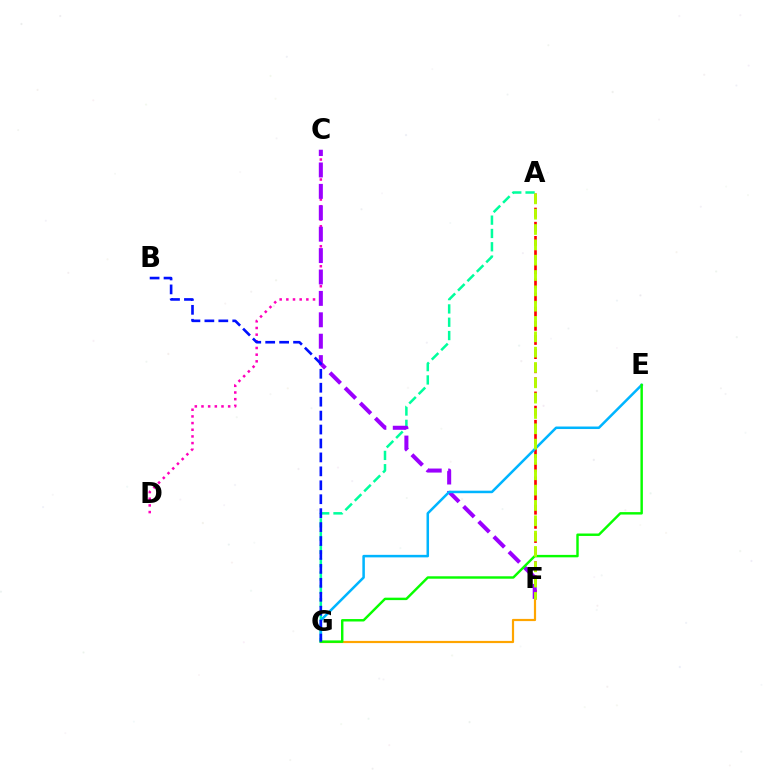{('A', 'F'): [{'color': '#ff0000', 'line_style': 'dashed', 'thickness': 1.92}, {'color': '#b3ff00', 'line_style': 'dashed', 'thickness': 2.08}], ('F', 'G'): [{'color': '#ffa500', 'line_style': 'solid', 'thickness': 1.58}], ('A', 'G'): [{'color': '#00ff9d', 'line_style': 'dashed', 'thickness': 1.81}], ('C', 'D'): [{'color': '#ff00bd', 'line_style': 'dotted', 'thickness': 1.81}], ('C', 'F'): [{'color': '#9b00ff', 'line_style': 'dashed', 'thickness': 2.91}], ('E', 'G'): [{'color': '#00b5ff', 'line_style': 'solid', 'thickness': 1.82}, {'color': '#08ff00', 'line_style': 'solid', 'thickness': 1.75}], ('B', 'G'): [{'color': '#0010ff', 'line_style': 'dashed', 'thickness': 1.89}]}